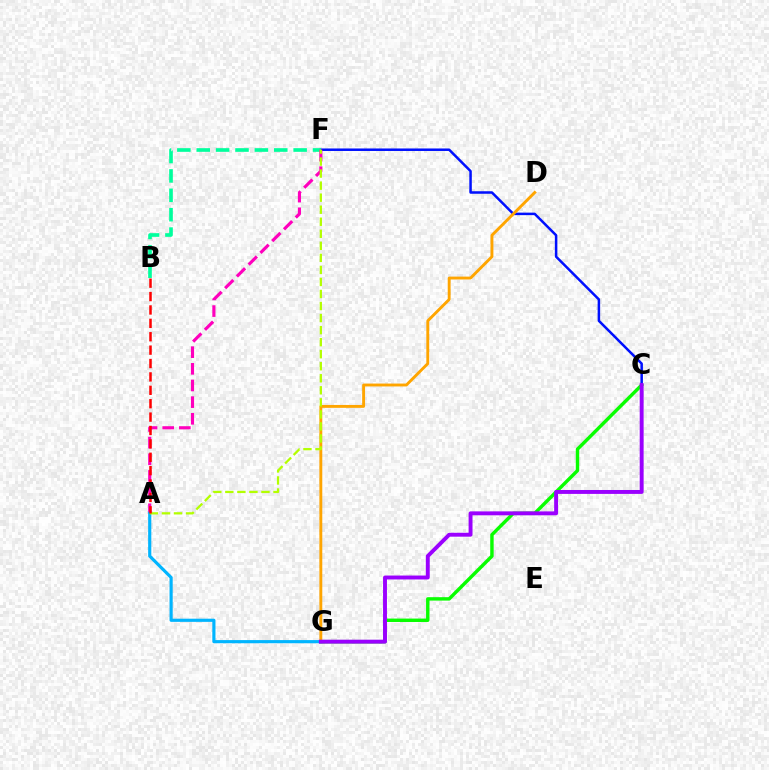{('C', 'G'): [{'color': '#08ff00', 'line_style': 'solid', 'thickness': 2.46}, {'color': '#9b00ff', 'line_style': 'solid', 'thickness': 2.82}], ('C', 'F'): [{'color': '#0010ff', 'line_style': 'solid', 'thickness': 1.81}], ('D', 'G'): [{'color': '#ffa500', 'line_style': 'solid', 'thickness': 2.08}], ('B', 'F'): [{'color': '#00ff9d', 'line_style': 'dashed', 'thickness': 2.63}], ('A', 'F'): [{'color': '#ff00bd', 'line_style': 'dashed', 'thickness': 2.26}, {'color': '#b3ff00', 'line_style': 'dashed', 'thickness': 1.64}], ('A', 'G'): [{'color': '#00b5ff', 'line_style': 'solid', 'thickness': 2.27}], ('A', 'B'): [{'color': '#ff0000', 'line_style': 'dashed', 'thickness': 1.82}]}